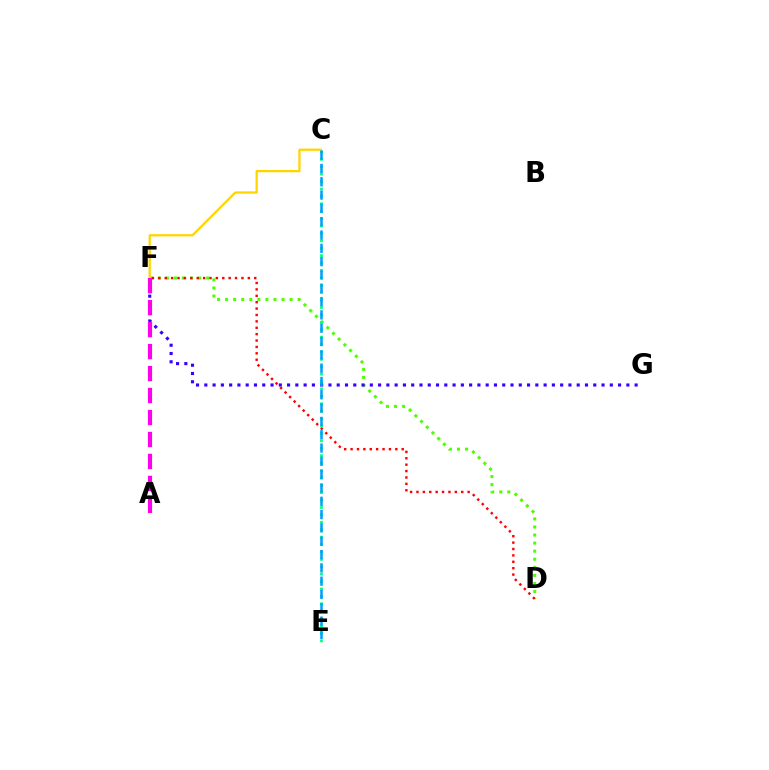{('D', 'F'): [{'color': '#4fff00', 'line_style': 'dotted', 'thickness': 2.19}, {'color': '#ff0000', 'line_style': 'dotted', 'thickness': 1.74}], ('C', 'E'): [{'color': '#00ff86', 'line_style': 'dotted', 'thickness': 2.01}, {'color': '#009eff', 'line_style': 'dashed', 'thickness': 1.81}], ('C', 'F'): [{'color': '#ffd500', 'line_style': 'solid', 'thickness': 1.63}], ('F', 'G'): [{'color': '#3700ff', 'line_style': 'dotted', 'thickness': 2.25}], ('A', 'F'): [{'color': '#ff00ed', 'line_style': 'dashed', 'thickness': 2.98}]}